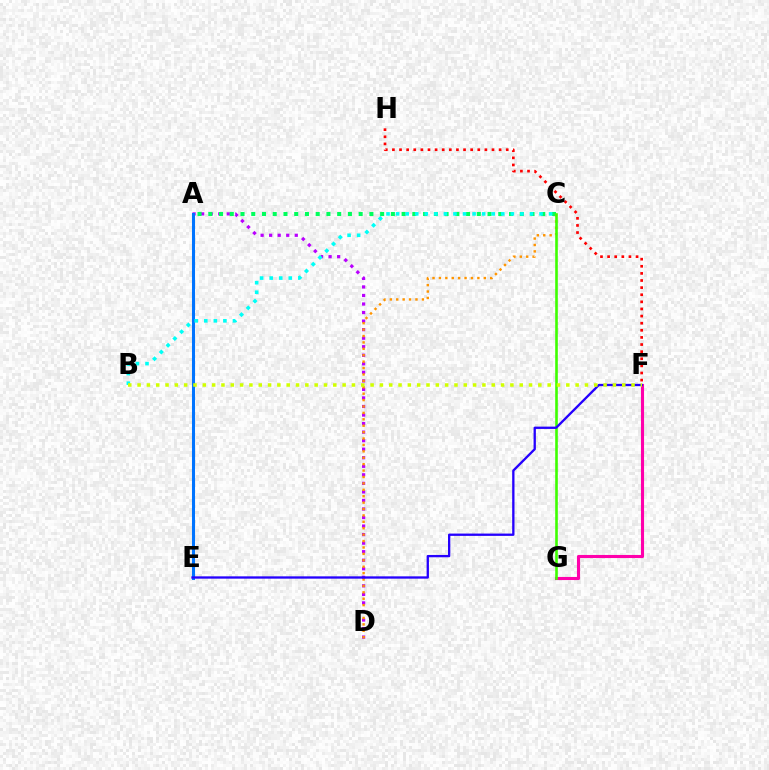{('F', 'H'): [{'color': '#ff0000', 'line_style': 'dotted', 'thickness': 1.93}], ('A', 'D'): [{'color': '#b900ff', 'line_style': 'dotted', 'thickness': 2.32}], ('F', 'G'): [{'color': '#ff00ac', 'line_style': 'solid', 'thickness': 2.23}], ('A', 'E'): [{'color': '#0074ff', 'line_style': 'solid', 'thickness': 2.19}], ('A', 'C'): [{'color': '#00ff5c', 'line_style': 'dotted', 'thickness': 2.92}], ('C', 'D'): [{'color': '#ff9400', 'line_style': 'dotted', 'thickness': 1.74}], ('C', 'G'): [{'color': '#3dff00', 'line_style': 'solid', 'thickness': 1.88}], ('B', 'C'): [{'color': '#00fff6', 'line_style': 'dotted', 'thickness': 2.6}], ('E', 'F'): [{'color': '#2500ff', 'line_style': 'solid', 'thickness': 1.67}], ('B', 'F'): [{'color': '#d1ff00', 'line_style': 'dotted', 'thickness': 2.53}]}